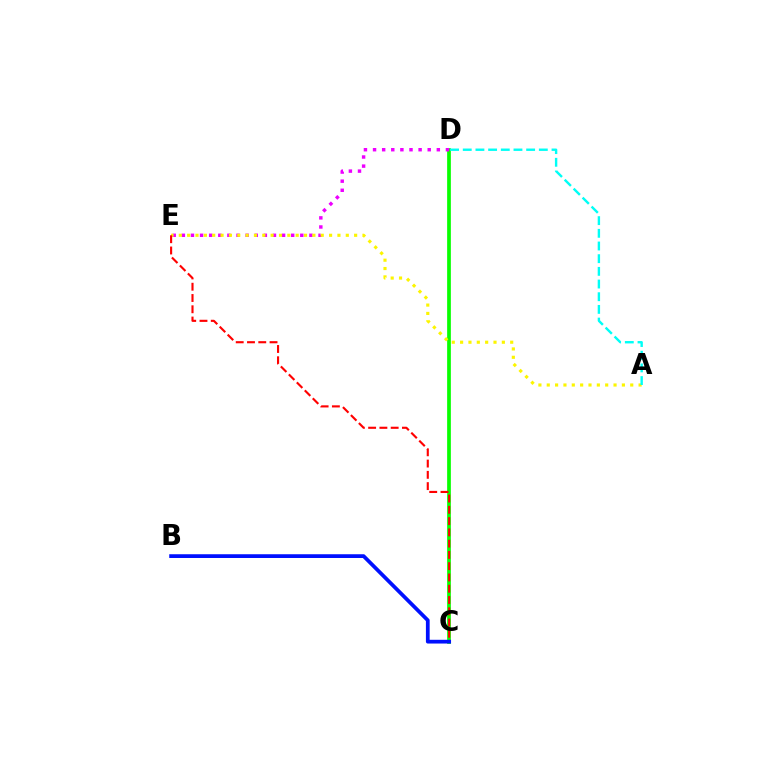{('C', 'D'): [{'color': '#08ff00', 'line_style': 'solid', 'thickness': 2.67}], ('D', 'E'): [{'color': '#ee00ff', 'line_style': 'dotted', 'thickness': 2.48}], ('A', 'E'): [{'color': '#fcf500', 'line_style': 'dotted', 'thickness': 2.27}], ('A', 'D'): [{'color': '#00fff6', 'line_style': 'dashed', 'thickness': 1.72}], ('C', 'E'): [{'color': '#ff0000', 'line_style': 'dashed', 'thickness': 1.53}], ('B', 'C'): [{'color': '#0010ff', 'line_style': 'solid', 'thickness': 2.7}]}